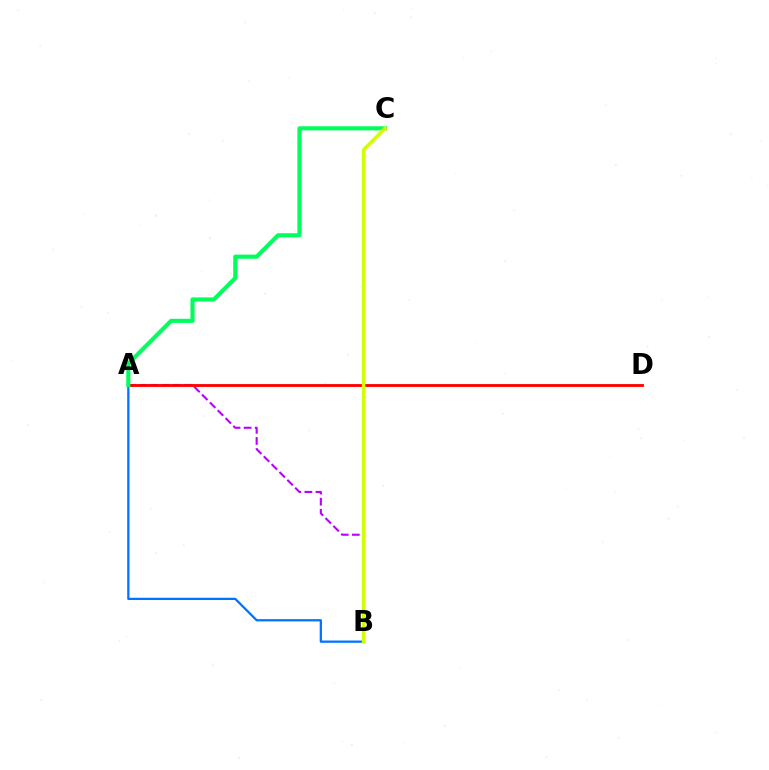{('A', 'B'): [{'color': '#0074ff', 'line_style': 'solid', 'thickness': 1.63}, {'color': '#b900ff', 'line_style': 'dashed', 'thickness': 1.51}], ('A', 'D'): [{'color': '#ff0000', 'line_style': 'solid', 'thickness': 2.04}], ('A', 'C'): [{'color': '#00ff5c', 'line_style': 'solid', 'thickness': 2.96}], ('B', 'C'): [{'color': '#d1ff00', 'line_style': 'solid', 'thickness': 2.49}]}